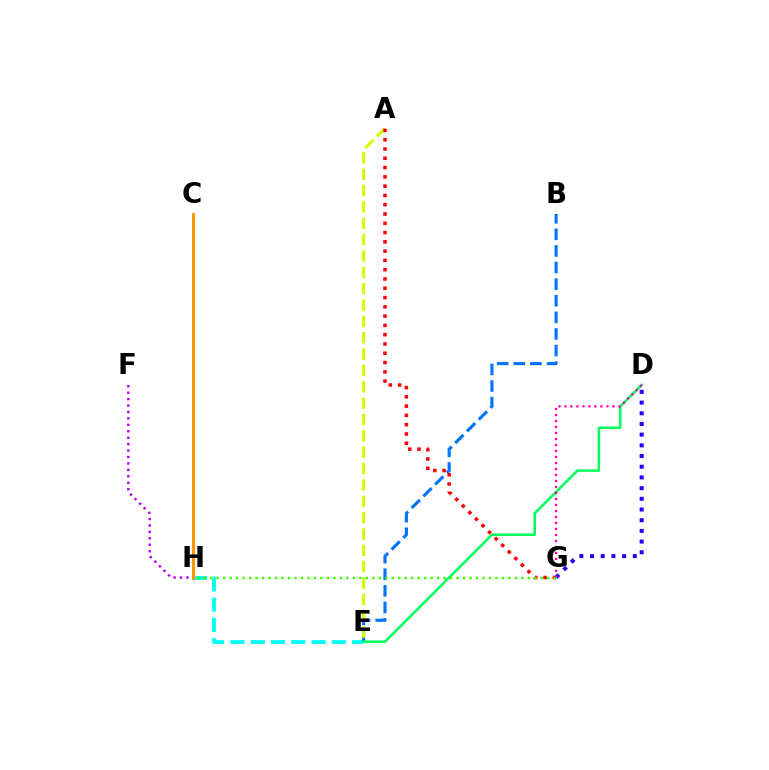{('E', 'H'): [{'color': '#00fff6', 'line_style': 'dashed', 'thickness': 2.75}], ('B', 'E'): [{'color': '#0074ff', 'line_style': 'dashed', 'thickness': 2.26}], ('A', 'E'): [{'color': '#d1ff00', 'line_style': 'dashed', 'thickness': 2.22}], ('A', 'G'): [{'color': '#ff0000', 'line_style': 'dotted', 'thickness': 2.52}], ('D', 'G'): [{'color': '#2500ff', 'line_style': 'dotted', 'thickness': 2.9}, {'color': '#ff00ac', 'line_style': 'dotted', 'thickness': 1.63}], ('D', 'E'): [{'color': '#00ff5c', 'line_style': 'solid', 'thickness': 1.81}], ('G', 'H'): [{'color': '#3dff00', 'line_style': 'dotted', 'thickness': 1.76}], ('F', 'H'): [{'color': '#b900ff', 'line_style': 'dotted', 'thickness': 1.75}], ('C', 'H'): [{'color': '#ff9400', 'line_style': 'solid', 'thickness': 2.11}]}